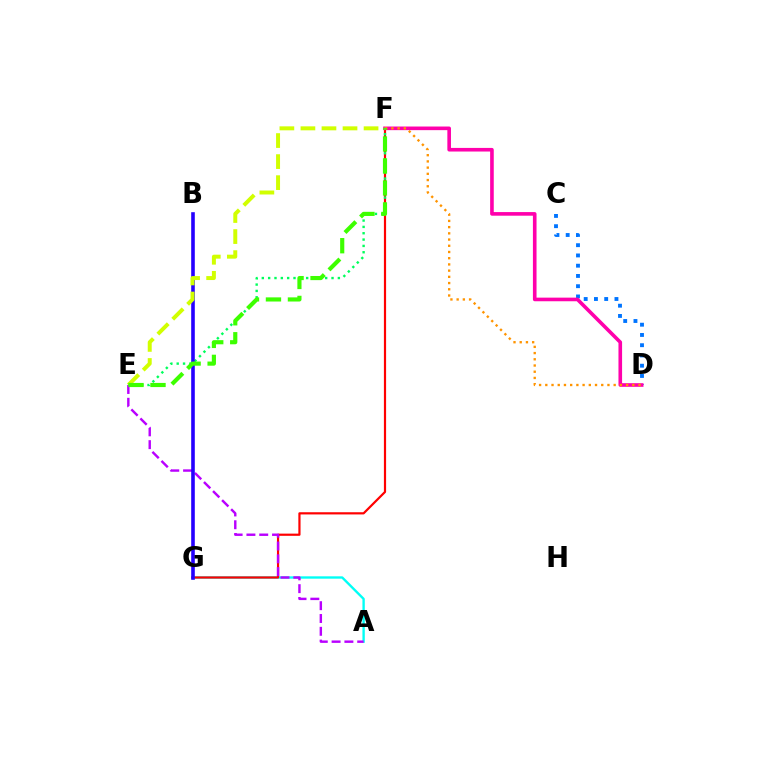{('A', 'G'): [{'color': '#00fff6', 'line_style': 'solid', 'thickness': 1.7}], ('F', 'G'): [{'color': '#ff0000', 'line_style': 'solid', 'thickness': 1.58}], ('C', 'D'): [{'color': '#0074ff', 'line_style': 'dotted', 'thickness': 2.79}], ('D', 'F'): [{'color': '#ff00ac', 'line_style': 'solid', 'thickness': 2.61}, {'color': '#ff9400', 'line_style': 'dotted', 'thickness': 1.69}], ('E', 'F'): [{'color': '#00ff5c', 'line_style': 'dotted', 'thickness': 1.72}, {'color': '#d1ff00', 'line_style': 'dashed', 'thickness': 2.86}, {'color': '#3dff00', 'line_style': 'dashed', 'thickness': 2.99}], ('A', 'E'): [{'color': '#b900ff', 'line_style': 'dashed', 'thickness': 1.74}], ('B', 'G'): [{'color': '#2500ff', 'line_style': 'solid', 'thickness': 2.59}]}